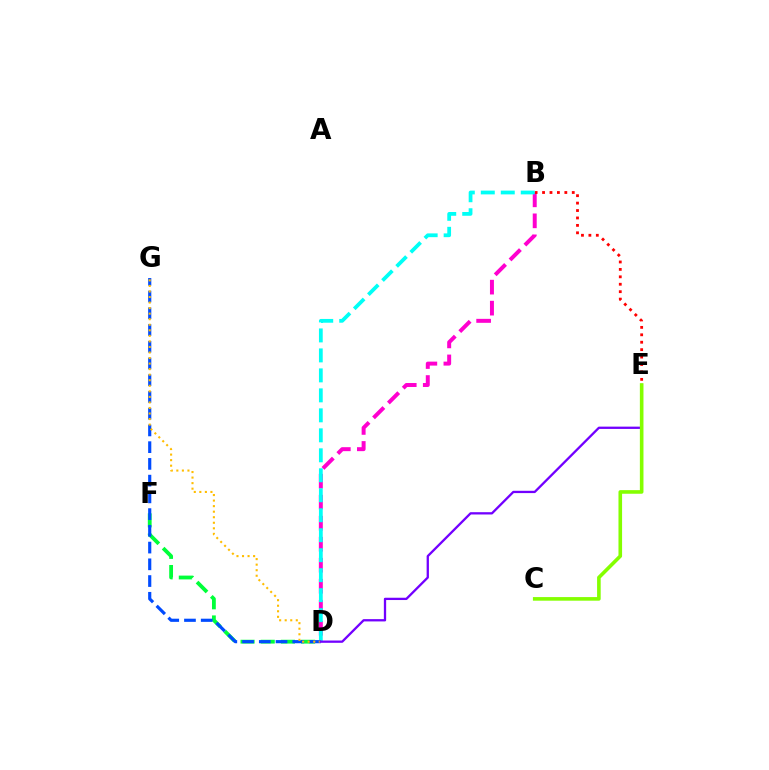{('B', 'D'): [{'color': '#ff00cf', 'line_style': 'dashed', 'thickness': 2.85}, {'color': '#00fff6', 'line_style': 'dashed', 'thickness': 2.71}], ('B', 'E'): [{'color': '#ff0000', 'line_style': 'dotted', 'thickness': 2.02}], ('D', 'F'): [{'color': '#00ff39', 'line_style': 'dashed', 'thickness': 2.74}], ('D', 'G'): [{'color': '#004bff', 'line_style': 'dashed', 'thickness': 2.27}, {'color': '#ffbd00', 'line_style': 'dotted', 'thickness': 1.51}], ('D', 'E'): [{'color': '#7200ff', 'line_style': 'solid', 'thickness': 1.65}], ('C', 'E'): [{'color': '#84ff00', 'line_style': 'solid', 'thickness': 2.6}]}